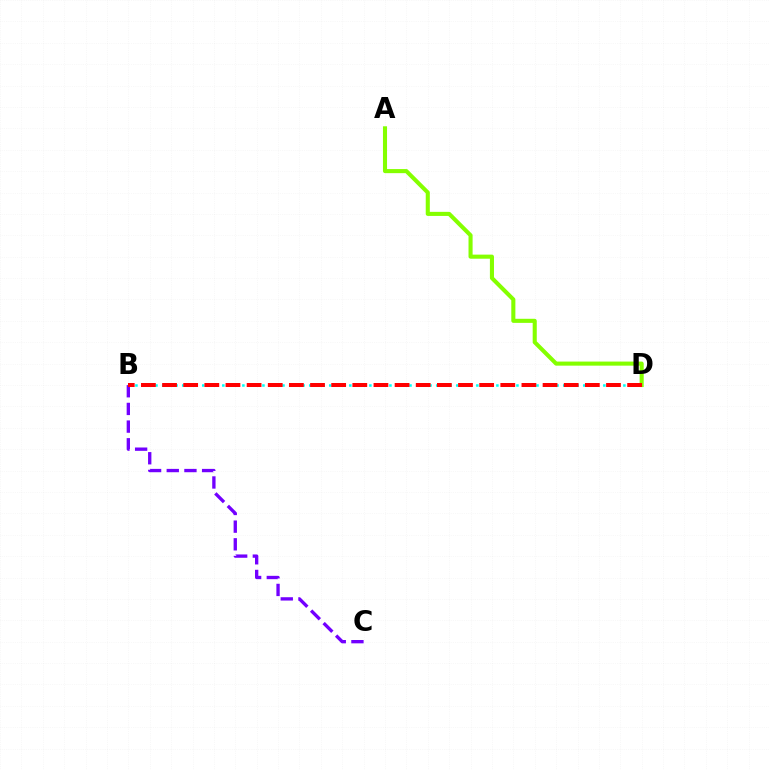{('A', 'D'): [{'color': '#84ff00', 'line_style': 'solid', 'thickness': 2.94}], ('B', 'C'): [{'color': '#7200ff', 'line_style': 'dashed', 'thickness': 2.4}], ('B', 'D'): [{'color': '#00fff6', 'line_style': 'dotted', 'thickness': 1.82}, {'color': '#ff0000', 'line_style': 'dashed', 'thickness': 2.87}]}